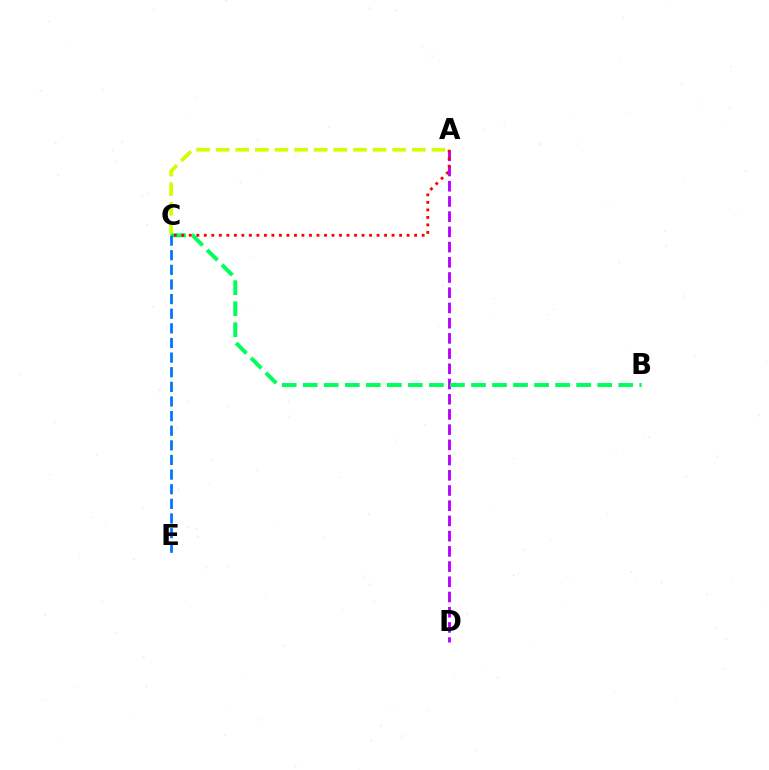{('A', 'C'): [{'color': '#d1ff00', 'line_style': 'dashed', 'thickness': 2.66}, {'color': '#ff0000', 'line_style': 'dotted', 'thickness': 2.04}], ('A', 'D'): [{'color': '#b900ff', 'line_style': 'dashed', 'thickness': 2.07}], ('B', 'C'): [{'color': '#00ff5c', 'line_style': 'dashed', 'thickness': 2.86}], ('C', 'E'): [{'color': '#0074ff', 'line_style': 'dashed', 'thickness': 1.99}]}